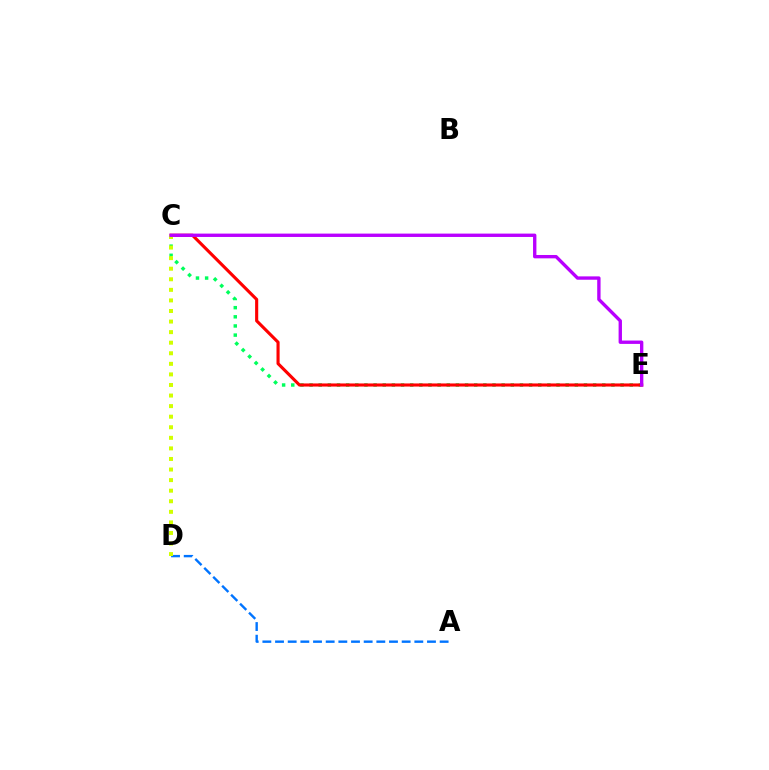{('C', 'E'): [{'color': '#00ff5c', 'line_style': 'dotted', 'thickness': 2.49}, {'color': '#ff0000', 'line_style': 'solid', 'thickness': 2.24}, {'color': '#b900ff', 'line_style': 'solid', 'thickness': 2.42}], ('A', 'D'): [{'color': '#0074ff', 'line_style': 'dashed', 'thickness': 1.72}], ('C', 'D'): [{'color': '#d1ff00', 'line_style': 'dotted', 'thickness': 2.87}]}